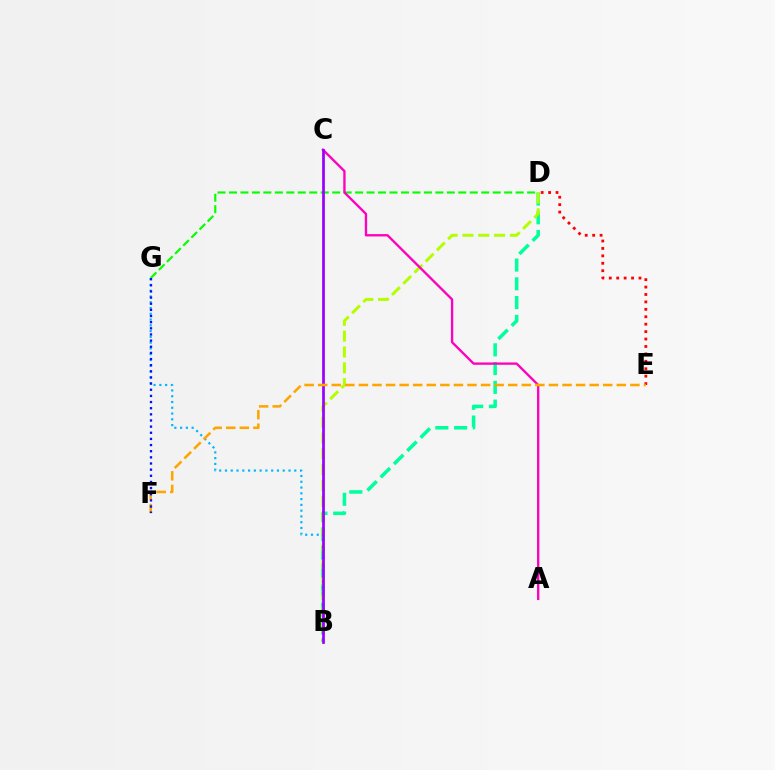{('D', 'E'): [{'color': '#ff0000', 'line_style': 'dotted', 'thickness': 2.02}], ('B', 'D'): [{'color': '#00ff9d', 'line_style': 'dashed', 'thickness': 2.55}, {'color': '#b3ff00', 'line_style': 'dashed', 'thickness': 2.15}], ('B', 'G'): [{'color': '#00b5ff', 'line_style': 'dotted', 'thickness': 1.57}], ('D', 'G'): [{'color': '#08ff00', 'line_style': 'dashed', 'thickness': 1.56}], ('A', 'C'): [{'color': '#ff00bd', 'line_style': 'solid', 'thickness': 1.69}], ('B', 'C'): [{'color': '#9b00ff', 'line_style': 'solid', 'thickness': 1.96}], ('E', 'F'): [{'color': '#ffa500', 'line_style': 'dashed', 'thickness': 1.84}], ('F', 'G'): [{'color': '#0010ff', 'line_style': 'dotted', 'thickness': 1.67}]}